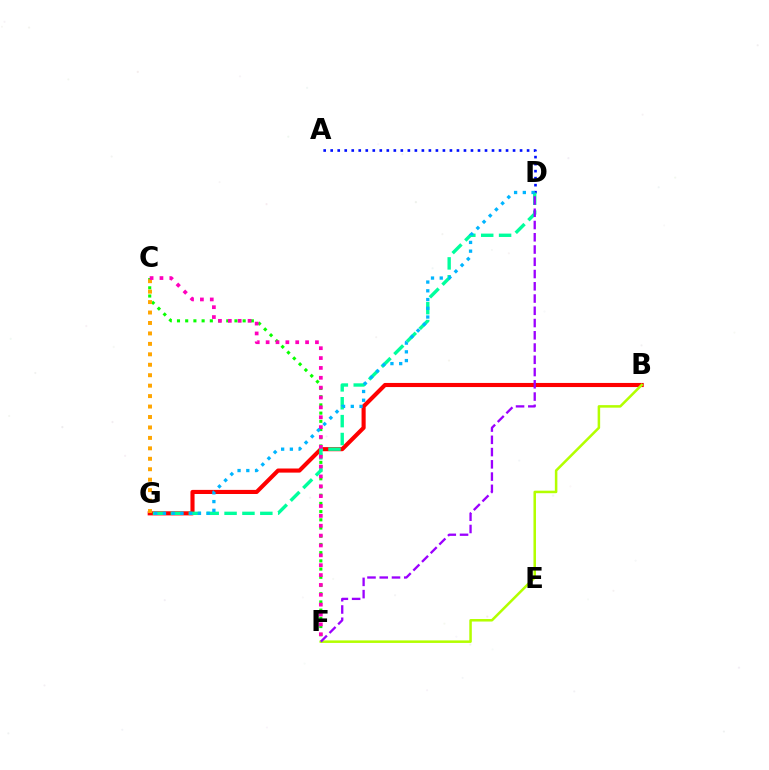{('C', 'F'): [{'color': '#08ff00', 'line_style': 'dotted', 'thickness': 2.23}, {'color': '#ff00bd', 'line_style': 'dotted', 'thickness': 2.68}], ('A', 'D'): [{'color': '#0010ff', 'line_style': 'dotted', 'thickness': 1.91}], ('B', 'G'): [{'color': '#ff0000', 'line_style': 'solid', 'thickness': 2.96}], ('D', 'G'): [{'color': '#00ff9d', 'line_style': 'dashed', 'thickness': 2.43}, {'color': '#00b5ff', 'line_style': 'dotted', 'thickness': 2.37}], ('B', 'F'): [{'color': '#b3ff00', 'line_style': 'solid', 'thickness': 1.82}], ('D', 'F'): [{'color': '#9b00ff', 'line_style': 'dashed', 'thickness': 1.66}], ('C', 'G'): [{'color': '#ffa500', 'line_style': 'dotted', 'thickness': 2.84}]}